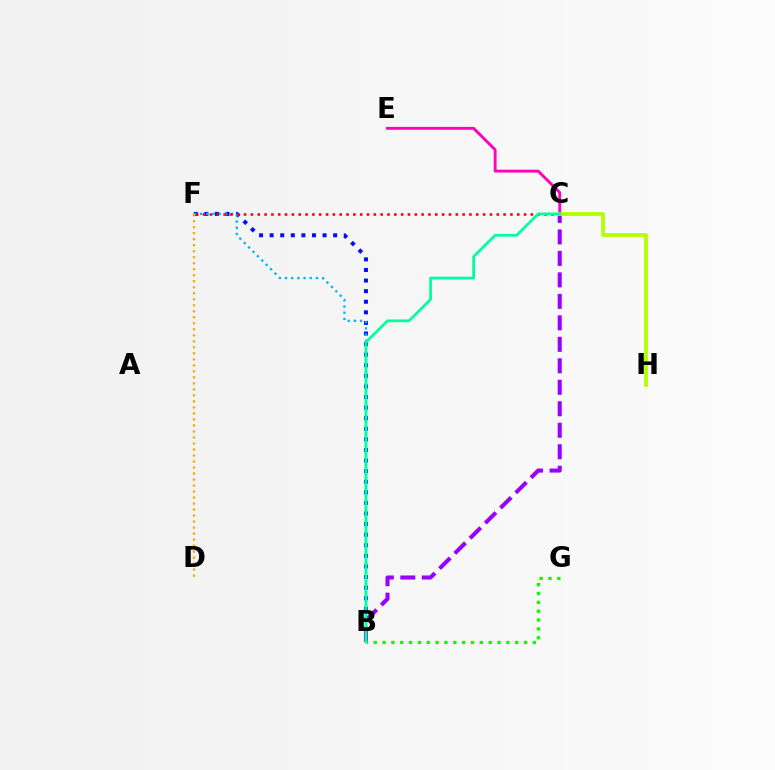{('B', 'F'): [{'color': '#0010ff', 'line_style': 'dotted', 'thickness': 2.88}, {'color': '#00b5ff', 'line_style': 'dotted', 'thickness': 1.68}], ('C', 'F'): [{'color': '#ff0000', 'line_style': 'dotted', 'thickness': 1.86}], ('B', 'C'): [{'color': '#9b00ff', 'line_style': 'dashed', 'thickness': 2.92}, {'color': '#00ff9d', 'line_style': 'solid', 'thickness': 1.99}], ('C', 'E'): [{'color': '#ff00bd', 'line_style': 'solid', 'thickness': 2.07}], ('B', 'G'): [{'color': '#08ff00', 'line_style': 'dotted', 'thickness': 2.4}], ('C', 'H'): [{'color': '#b3ff00', 'line_style': 'solid', 'thickness': 2.74}], ('D', 'F'): [{'color': '#ffa500', 'line_style': 'dotted', 'thickness': 1.63}]}